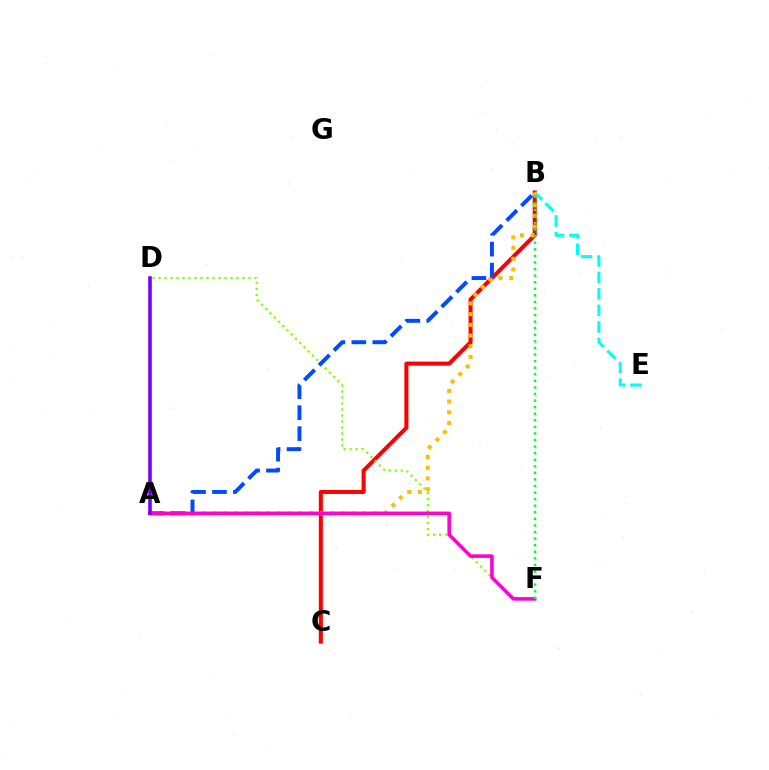{('B', 'C'): [{'color': '#ff0000', 'line_style': 'solid', 'thickness': 2.91}], ('B', 'E'): [{'color': '#00fff6', 'line_style': 'dashed', 'thickness': 2.24}], ('A', 'B'): [{'color': '#ffbd00', 'line_style': 'dotted', 'thickness': 2.91}, {'color': '#004bff', 'line_style': 'dashed', 'thickness': 2.85}], ('D', 'F'): [{'color': '#84ff00', 'line_style': 'dotted', 'thickness': 1.63}], ('A', 'F'): [{'color': '#ff00cf', 'line_style': 'solid', 'thickness': 2.57}], ('A', 'D'): [{'color': '#7200ff', 'line_style': 'solid', 'thickness': 2.56}], ('B', 'F'): [{'color': '#00ff39', 'line_style': 'dotted', 'thickness': 1.79}]}